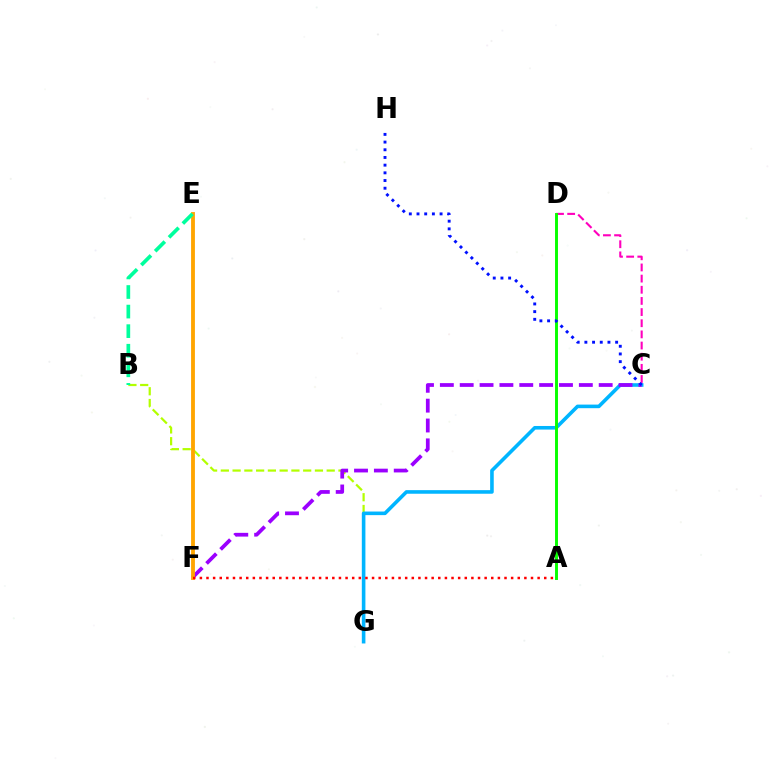{('B', 'G'): [{'color': '#b3ff00', 'line_style': 'dashed', 'thickness': 1.6}], ('C', 'G'): [{'color': '#00b5ff', 'line_style': 'solid', 'thickness': 2.59}], ('C', 'F'): [{'color': '#9b00ff', 'line_style': 'dashed', 'thickness': 2.7}], ('C', 'D'): [{'color': '#ff00bd', 'line_style': 'dashed', 'thickness': 1.52}], ('E', 'F'): [{'color': '#ffa500', 'line_style': 'solid', 'thickness': 2.77}], ('A', 'D'): [{'color': '#08ff00', 'line_style': 'solid', 'thickness': 2.11}], ('C', 'H'): [{'color': '#0010ff', 'line_style': 'dotted', 'thickness': 2.09}], ('B', 'E'): [{'color': '#00ff9d', 'line_style': 'dashed', 'thickness': 2.66}], ('A', 'F'): [{'color': '#ff0000', 'line_style': 'dotted', 'thickness': 1.8}]}